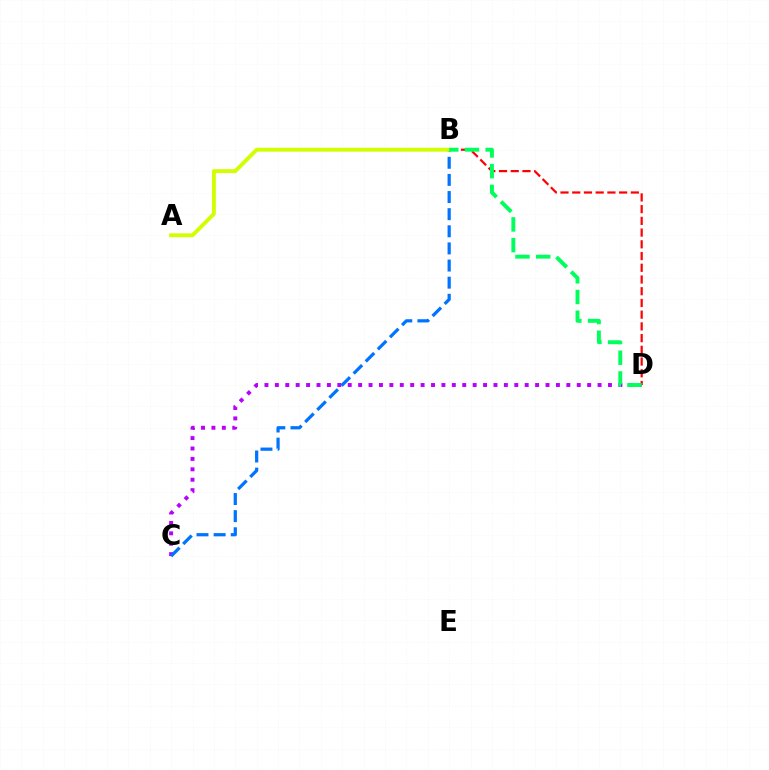{('C', 'D'): [{'color': '#b900ff', 'line_style': 'dotted', 'thickness': 2.83}], ('B', 'D'): [{'color': '#ff0000', 'line_style': 'dashed', 'thickness': 1.59}, {'color': '#00ff5c', 'line_style': 'dashed', 'thickness': 2.81}], ('B', 'C'): [{'color': '#0074ff', 'line_style': 'dashed', 'thickness': 2.33}], ('A', 'B'): [{'color': '#d1ff00', 'line_style': 'solid', 'thickness': 2.79}]}